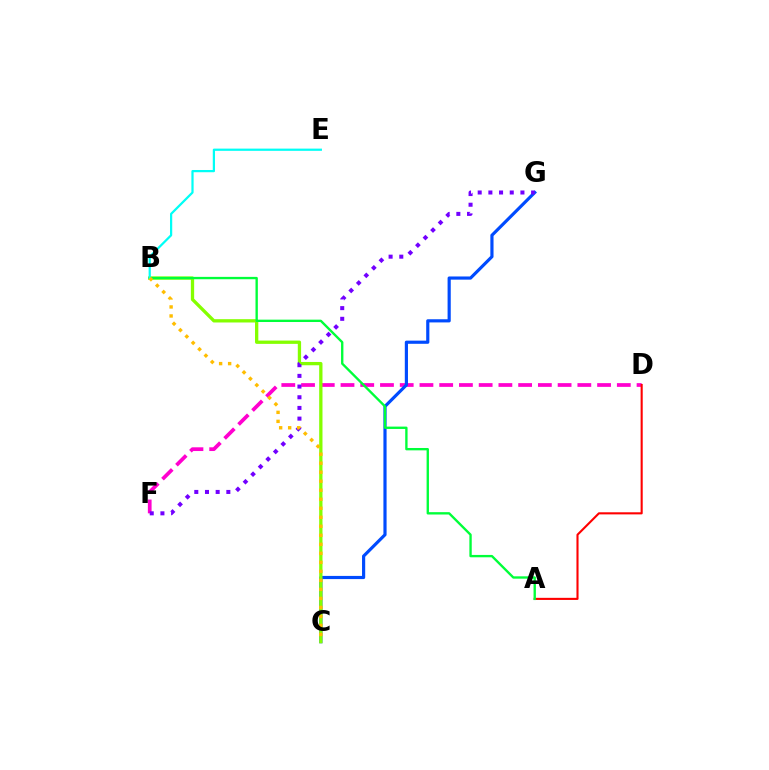{('D', 'F'): [{'color': '#ff00cf', 'line_style': 'dashed', 'thickness': 2.68}], ('C', 'G'): [{'color': '#004bff', 'line_style': 'solid', 'thickness': 2.28}], ('A', 'D'): [{'color': '#ff0000', 'line_style': 'solid', 'thickness': 1.51}], ('B', 'C'): [{'color': '#84ff00', 'line_style': 'solid', 'thickness': 2.38}, {'color': '#ffbd00', 'line_style': 'dotted', 'thickness': 2.45}], ('F', 'G'): [{'color': '#7200ff', 'line_style': 'dotted', 'thickness': 2.9}], ('A', 'B'): [{'color': '#00ff39', 'line_style': 'solid', 'thickness': 1.7}], ('B', 'E'): [{'color': '#00fff6', 'line_style': 'solid', 'thickness': 1.6}]}